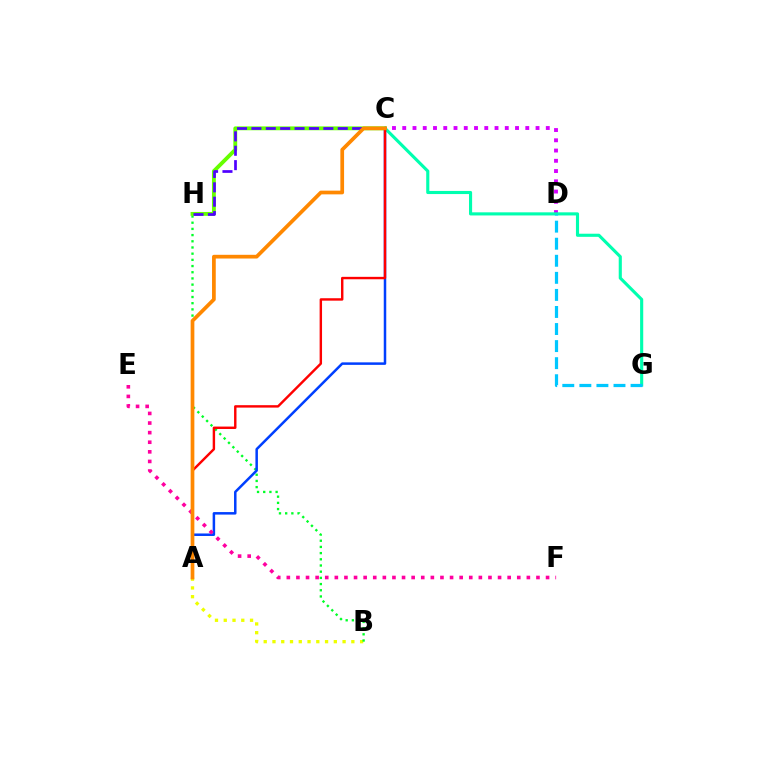{('A', 'B'): [{'color': '#eeff00', 'line_style': 'dotted', 'thickness': 2.38}], ('C', 'D'): [{'color': '#d600ff', 'line_style': 'dotted', 'thickness': 2.79}], ('B', 'H'): [{'color': '#00ff27', 'line_style': 'dotted', 'thickness': 1.68}], ('C', 'H'): [{'color': '#66ff00', 'line_style': 'solid', 'thickness': 2.78}, {'color': '#4f00ff', 'line_style': 'dashed', 'thickness': 1.95}], ('C', 'G'): [{'color': '#00ffaf', 'line_style': 'solid', 'thickness': 2.25}], ('D', 'G'): [{'color': '#00c7ff', 'line_style': 'dashed', 'thickness': 2.32}], ('A', 'C'): [{'color': '#003fff', 'line_style': 'solid', 'thickness': 1.8}, {'color': '#ff0000', 'line_style': 'solid', 'thickness': 1.74}, {'color': '#ff8800', 'line_style': 'solid', 'thickness': 2.68}], ('E', 'F'): [{'color': '#ff00a0', 'line_style': 'dotted', 'thickness': 2.61}]}